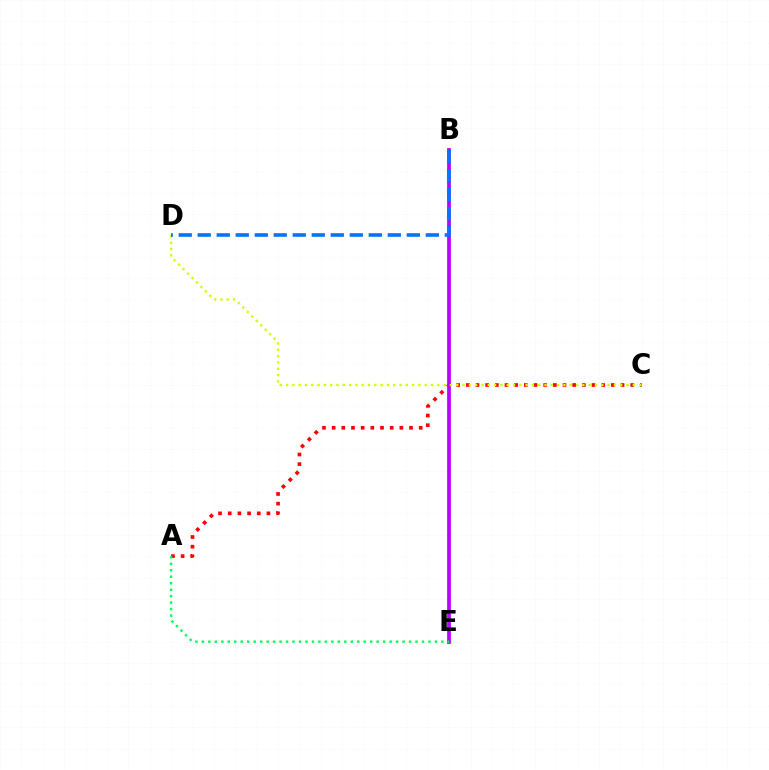{('A', 'C'): [{'color': '#ff0000', 'line_style': 'dotted', 'thickness': 2.63}], ('B', 'E'): [{'color': '#b900ff', 'line_style': 'solid', 'thickness': 2.69}], ('C', 'D'): [{'color': '#d1ff00', 'line_style': 'dotted', 'thickness': 1.71}], ('A', 'E'): [{'color': '#00ff5c', 'line_style': 'dotted', 'thickness': 1.76}], ('B', 'D'): [{'color': '#0074ff', 'line_style': 'dashed', 'thickness': 2.58}]}